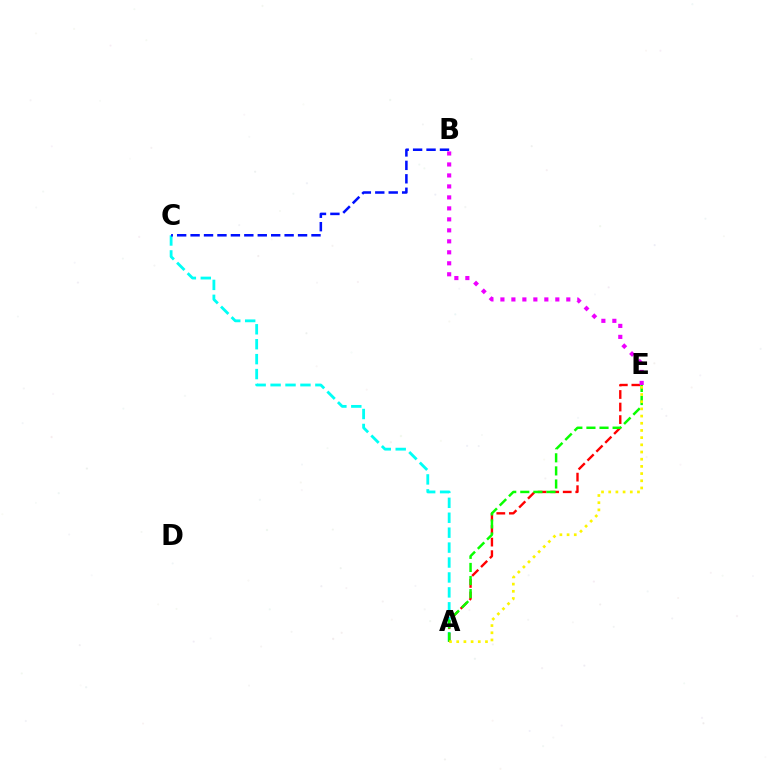{('A', 'C'): [{'color': '#00fff6', 'line_style': 'dashed', 'thickness': 2.03}], ('A', 'E'): [{'color': '#ff0000', 'line_style': 'dashed', 'thickness': 1.7}, {'color': '#08ff00', 'line_style': 'dashed', 'thickness': 1.78}, {'color': '#fcf500', 'line_style': 'dotted', 'thickness': 1.95}], ('B', 'C'): [{'color': '#0010ff', 'line_style': 'dashed', 'thickness': 1.82}], ('B', 'E'): [{'color': '#ee00ff', 'line_style': 'dotted', 'thickness': 2.98}]}